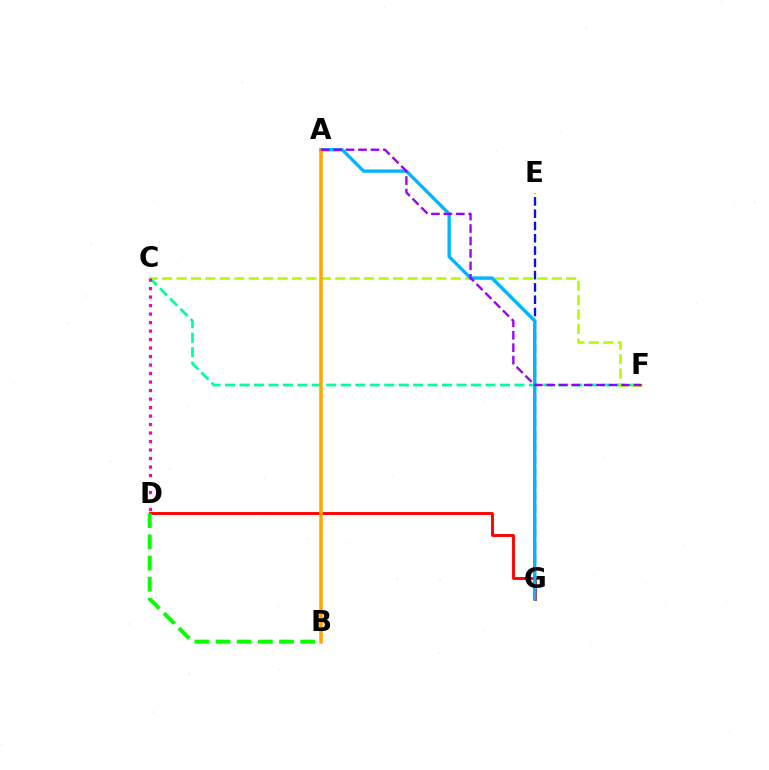{('E', 'G'): [{'color': '#0010ff', 'line_style': 'dashed', 'thickness': 1.67}], ('C', 'F'): [{'color': '#00ff9d', 'line_style': 'dashed', 'thickness': 1.97}, {'color': '#b3ff00', 'line_style': 'dashed', 'thickness': 1.96}], ('D', 'G'): [{'color': '#ff0000', 'line_style': 'solid', 'thickness': 2.08}], ('A', 'G'): [{'color': '#00b5ff', 'line_style': 'solid', 'thickness': 2.42}], ('A', 'B'): [{'color': '#ffa500', 'line_style': 'solid', 'thickness': 2.53}], ('A', 'F'): [{'color': '#9b00ff', 'line_style': 'dashed', 'thickness': 1.69}], ('C', 'D'): [{'color': '#ff00bd', 'line_style': 'dotted', 'thickness': 2.31}], ('B', 'D'): [{'color': '#08ff00', 'line_style': 'dashed', 'thickness': 2.87}]}